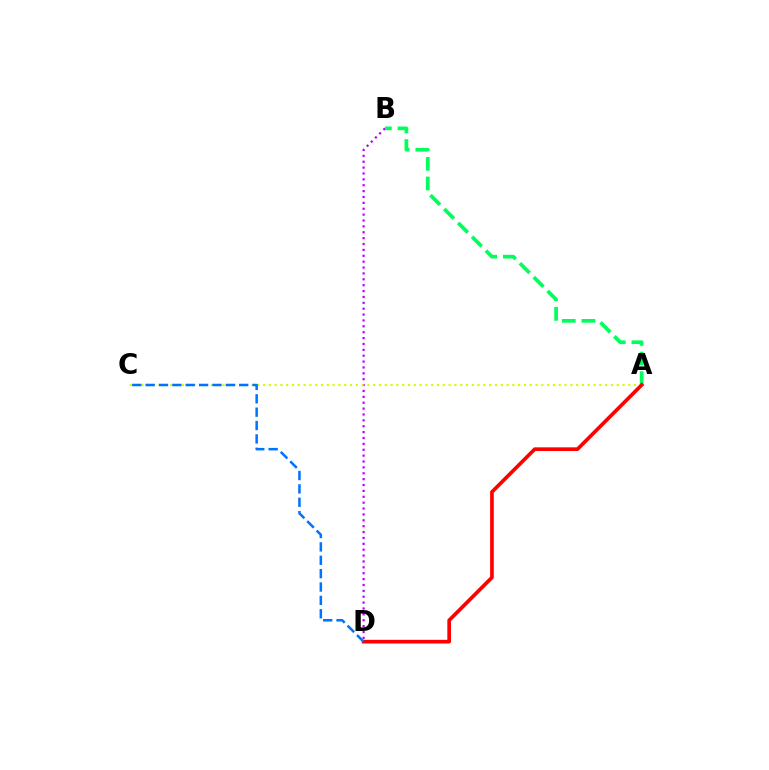{('B', 'D'): [{'color': '#b900ff', 'line_style': 'dotted', 'thickness': 1.6}], ('A', 'B'): [{'color': '#00ff5c', 'line_style': 'dashed', 'thickness': 2.66}], ('A', 'C'): [{'color': '#d1ff00', 'line_style': 'dotted', 'thickness': 1.58}], ('A', 'D'): [{'color': '#ff0000', 'line_style': 'solid', 'thickness': 2.64}], ('C', 'D'): [{'color': '#0074ff', 'line_style': 'dashed', 'thickness': 1.82}]}